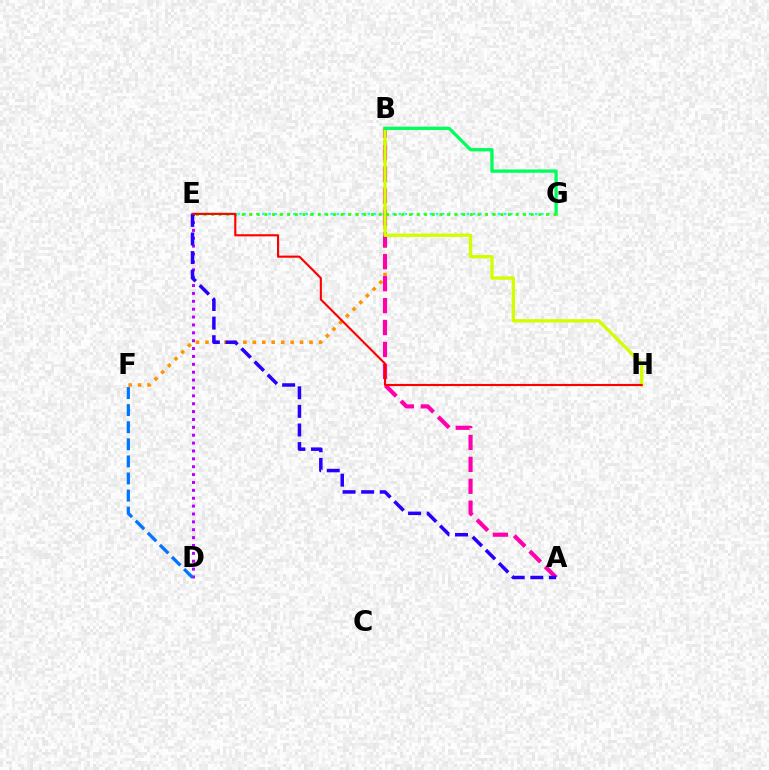{('B', 'F'): [{'color': '#ff9400', 'line_style': 'dotted', 'thickness': 2.57}], ('E', 'G'): [{'color': '#00fff6', 'line_style': 'dotted', 'thickness': 1.68}, {'color': '#3dff00', 'line_style': 'dotted', 'thickness': 2.07}], ('A', 'B'): [{'color': '#ff00ac', 'line_style': 'dashed', 'thickness': 2.98}], ('B', 'H'): [{'color': '#d1ff00', 'line_style': 'solid', 'thickness': 2.41}], ('D', 'E'): [{'color': '#b900ff', 'line_style': 'dotted', 'thickness': 2.14}], ('A', 'E'): [{'color': '#2500ff', 'line_style': 'dashed', 'thickness': 2.53}], ('B', 'G'): [{'color': '#00ff5c', 'line_style': 'solid', 'thickness': 2.38}], ('D', 'F'): [{'color': '#0074ff', 'line_style': 'dashed', 'thickness': 2.32}], ('E', 'H'): [{'color': '#ff0000', 'line_style': 'solid', 'thickness': 1.53}]}